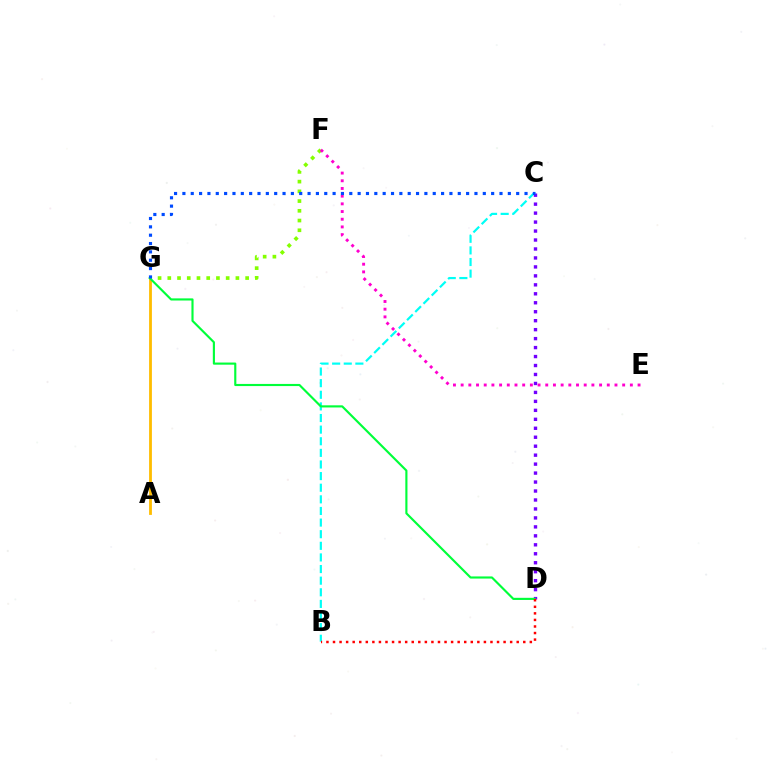{('A', 'G'): [{'color': '#ffbd00', 'line_style': 'solid', 'thickness': 2.02}], ('F', 'G'): [{'color': '#84ff00', 'line_style': 'dotted', 'thickness': 2.64}], ('C', 'D'): [{'color': '#7200ff', 'line_style': 'dotted', 'thickness': 2.44}], ('B', 'C'): [{'color': '#00fff6', 'line_style': 'dashed', 'thickness': 1.58}], ('D', 'G'): [{'color': '#00ff39', 'line_style': 'solid', 'thickness': 1.54}], ('E', 'F'): [{'color': '#ff00cf', 'line_style': 'dotted', 'thickness': 2.09}], ('C', 'G'): [{'color': '#004bff', 'line_style': 'dotted', 'thickness': 2.27}], ('B', 'D'): [{'color': '#ff0000', 'line_style': 'dotted', 'thickness': 1.78}]}